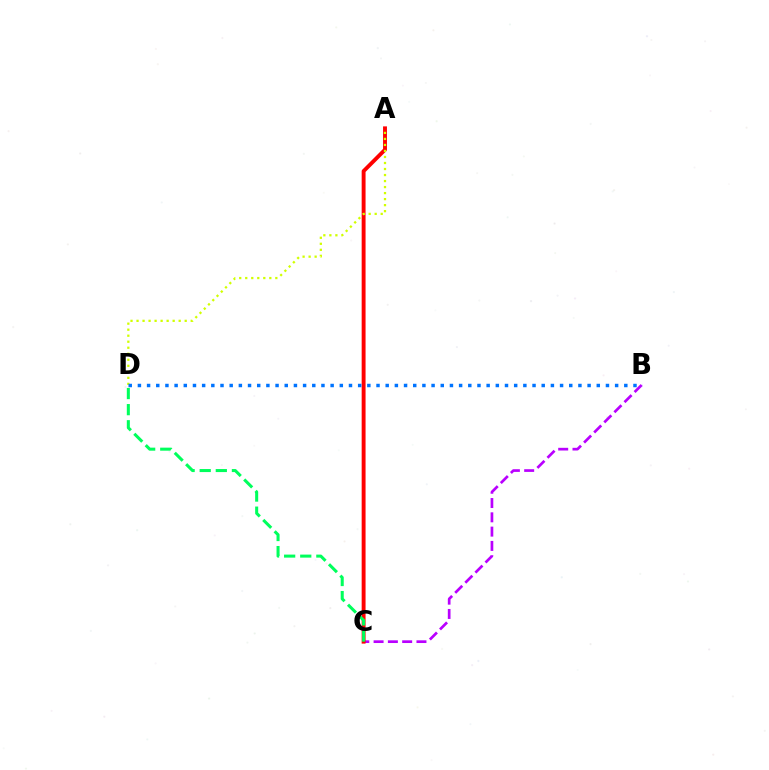{('B', 'C'): [{'color': '#b900ff', 'line_style': 'dashed', 'thickness': 1.94}], ('A', 'C'): [{'color': '#ff0000', 'line_style': 'solid', 'thickness': 2.81}], ('A', 'D'): [{'color': '#d1ff00', 'line_style': 'dotted', 'thickness': 1.64}], ('B', 'D'): [{'color': '#0074ff', 'line_style': 'dotted', 'thickness': 2.49}], ('C', 'D'): [{'color': '#00ff5c', 'line_style': 'dashed', 'thickness': 2.19}]}